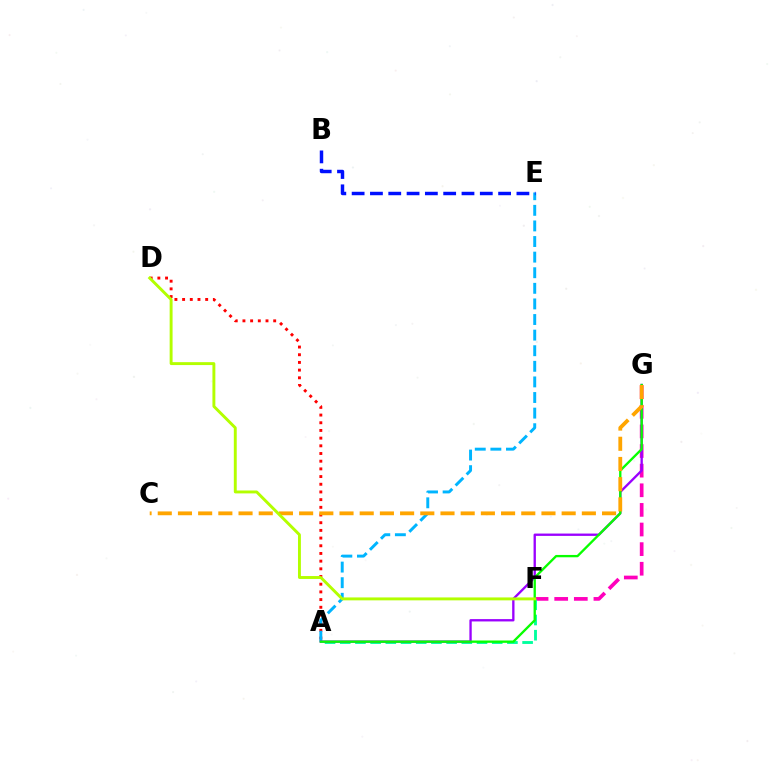{('F', 'G'): [{'color': '#ff00bd', 'line_style': 'dashed', 'thickness': 2.67}], ('A', 'D'): [{'color': '#ff0000', 'line_style': 'dotted', 'thickness': 2.09}], ('A', 'E'): [{'color': '#00b5ff', 'line_style': 'dashed', 'thickness': 2.12}], ('A', 'F'): [{'color': '#00ff9d', 'line_style': 'dashed', 'thickness': 2.06}], ('A', 'G'): [{'color': '#9b00ff', 'line_style': 'solid', 'thickness': 1.68}, {'color': '#08ff00', 'line_style': 'solid', 'thickness': 1.68}], ('B', 'E'): [{'color': '#0010ff', 'line_style': 'dashed', 'thickness': 2.49}], ('C', 'G'): [{'color': '#ffa500', 'line_style': 'dashed', 'thickness': 2.74}], ('D', 'F'): [{'color': '#b3ff00', 'line_style': 'solid', 'thickness': 2.1}]}